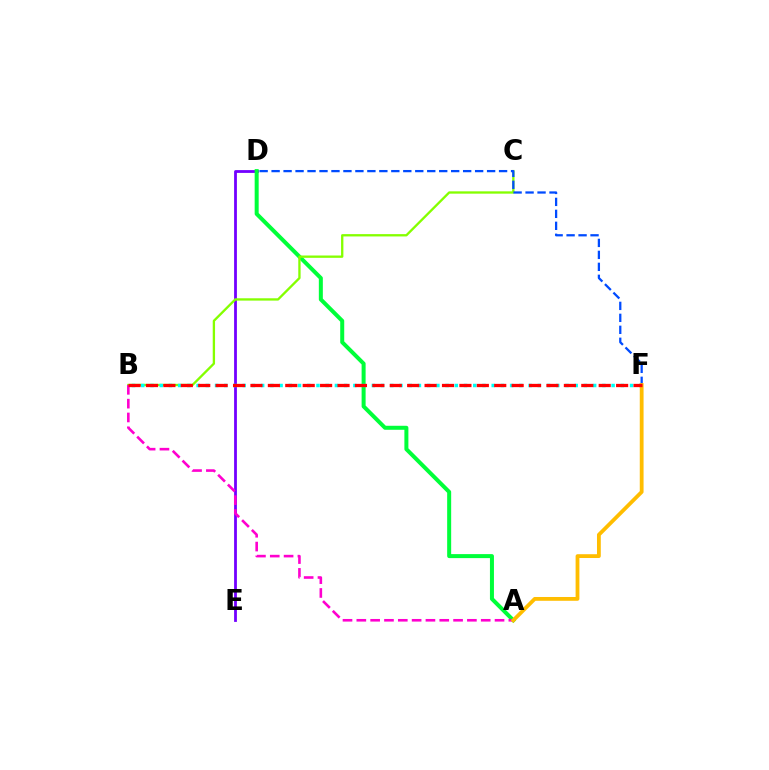{('D', 'E'): [{'color': '#7200ff', 'line_style': 'solid', 'thickness': 2.01}], ('A', 'D'): [{'color': '#00ff39', 'line_style': 'solid', 'thickness': 2.88}], ('B', 'C'): [{'color': '#84ff00', 'line_style': 'solid', 'thickness': 1.67}], ('D', 'F'): [{'color': '#004bff', 'line_style': 'dashed', 'thickness': 1.63}], ('B', 'F'): [{'color': '#00fff6', 'line_style': 'dotted', 'thickness': 2.51}, {'color': '#ff0000', 'line_style': 'dashed', 'thickness': 2.37}], ('A', 'B'): [{'color': '#ff00cf', 'line_style': 'dashed', 'thickness': 1.88}], ('A', 'F'): [{'color': '#ffbd00', 'line_style': 'solid', 'thickness': 2.74}]}